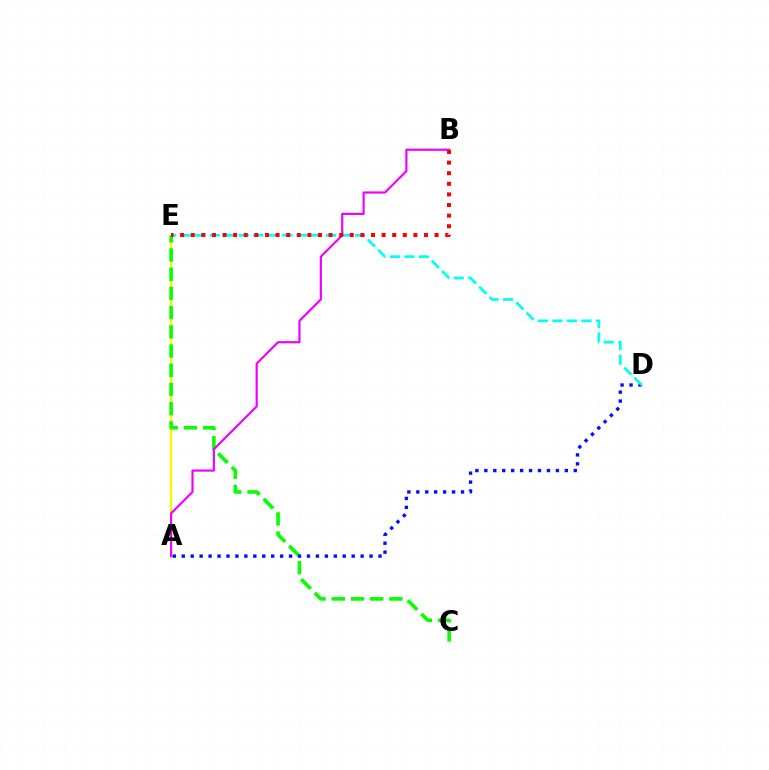{('A', 'E'): [{'color': '#fcf500', 'line_style': 'solid', 'thickness': 1.64}], ('C', 'E'): [{'color': '#08ff00', 'line_style': 'dashed', 'thickness': 2.61}], ('A', 'D'): [{'color': '#0010ff', 'line_style': 'dotted', 'thickness': 2.43}], ('D', 'E'): [{'color': '#00fff6', 'line_style': 'dashed', 'thickness': 1.98}], ('A', 'B'): [{'color': '#ee00ff', 'line_style': 'solid', 'thickness': 1.56}], ('B', 'E'): [{'color': '#ff0000', 'line_style': 'dotted', 'thickness': 2.88}]}